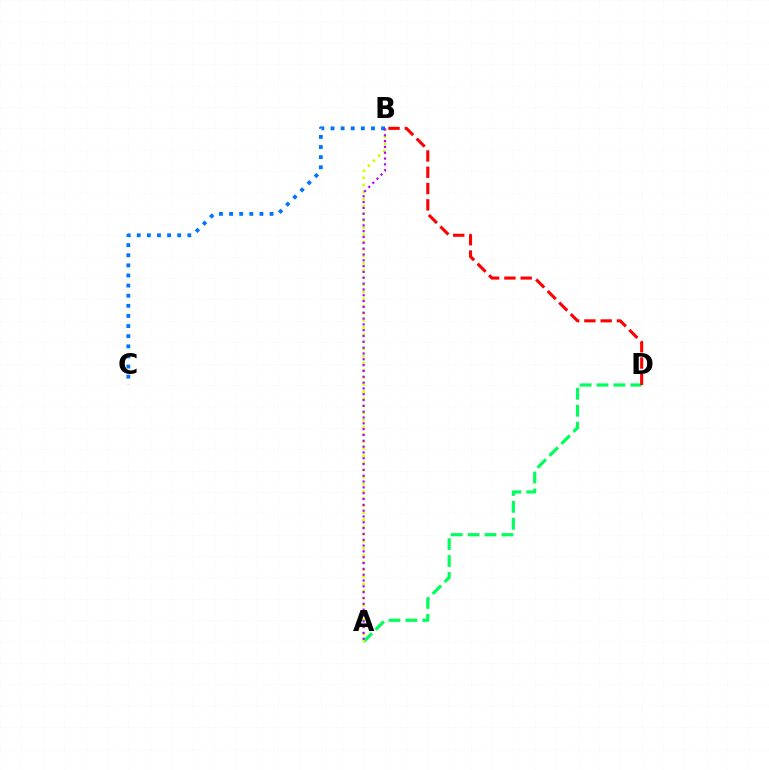{('A', 'D'): [{'color': '#00ff5c', 'line_style': 'dashed', 'thickness': 2.3}], ('A', 'B'): [{'color': '#d1ff00', 'line_style': 'dotted', 'thickness': 1.94}, {'color': '#b900ff', 'line_style': 'dotted', 'thickness': 1.58}], ('B', 'D'): [{'color': '#ff0000', 'line_style': 'dashed', 'thickness': 2.21}], ('B', 'C'): [{'color': '#0074ff', 'line_style': 'dotted', 'thickness': 2.75}]}